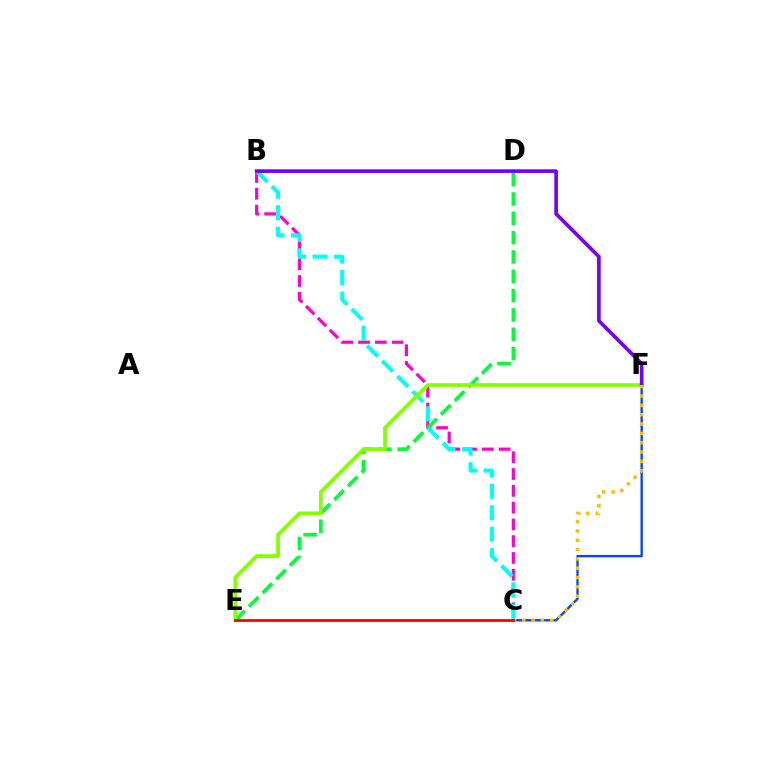{('B', 'C'): [{'color': '#ff00cf', 'line_style': 'dashed', 'thickness': 2.28}, {'color': '#00fff6', 'line_style': 'dashed', 'thickness': 2.92}], ('D', 'E'): [{'color': '#00ff39', 'line_style': 'dashed', 'thickness': 2.63}], ('C', 'F'): [{'color': '#004bff', 'line_style': 'solid', 'thickness': 1.72}, {'color': '#ffbd00', 'line_style': 'dotted', 'thickness': 2.53}], ('E', 'F'): [{'color': '#84ff00', 'line_style': 'solid', 'thickness': 2.68}], ('B', 'F'): [{'color': '#7200ff', 'line_style': 'solid', 'thickness': 2.61}], ('C', 'E'): [{'color': '#ff0000', 'line_style': 'solid', 'thickness': 2.01}]}